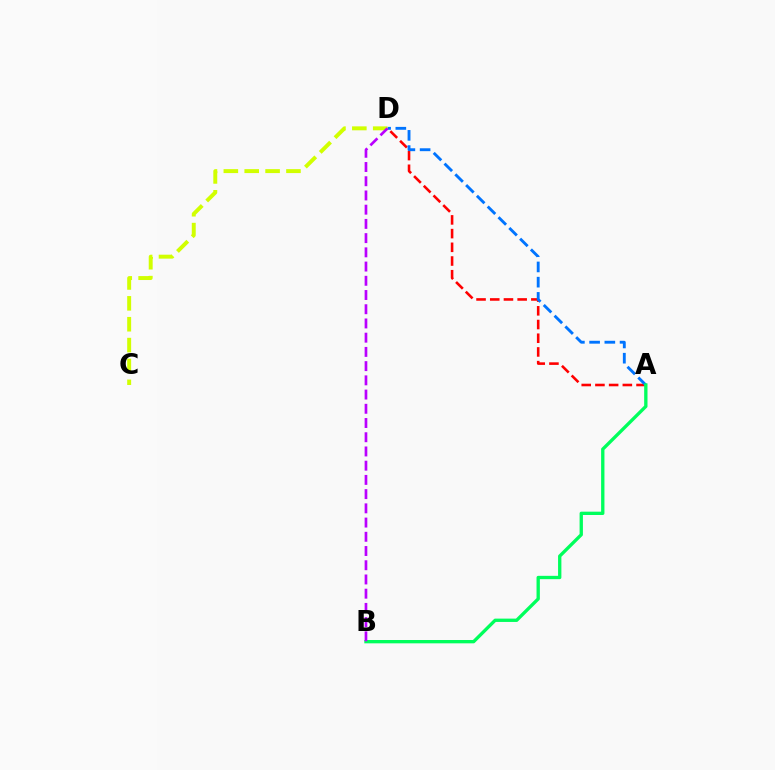{('A', 'D'): [{'color': '#ff0000', 'line_style': 'dashed', 'thickness': 1.86}, {'color': '#0074ff', 'line_style': 'dashed', 'thickness': 2.07}], ('C', 'D'): [{'color': '#d1ff00', 'line_style': 'dashed', 'thickness': 2.84}], ('A', 'B'): [{'color': '#00ff5c', 'line_style': 'solid', 'thickness': 2.4}], ('B', 'D'): [{'color': '#b900ff', 'line_style': 'dashed', 'thickness': 1.93}]}